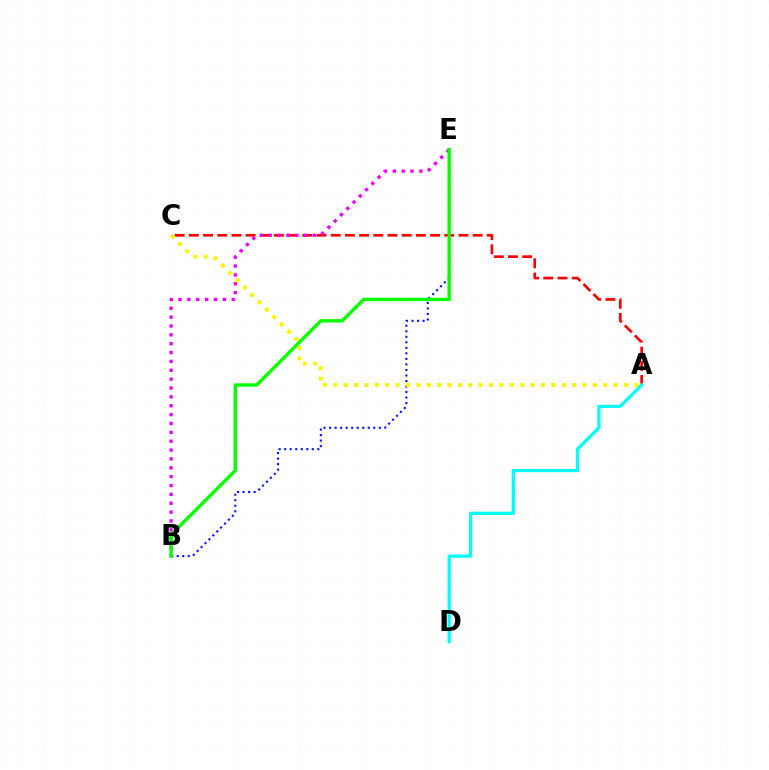{('A', 'C'): [{'color': '#ff0000', 'line_style': 'dashed', 'thickness': 1.93}, {'color': '#fcf500', 'line_style': 'dotted', 'thickness': 2.82}], ('B', 'E'): [{'color': '#0010ff', 'line_style': 'dotted', 'thickness': 1.5}, {'color': '#ee00ff', 'line_style': 'dotted', 'thickness': 2.41}, {'color': '#08ff00', 'line_style': 'solid', 'thickness': 2.45}], ('A', 'D'): [{'color': '#00fff6', 'line_style': 'solid', 'thickness': 2.32}]}